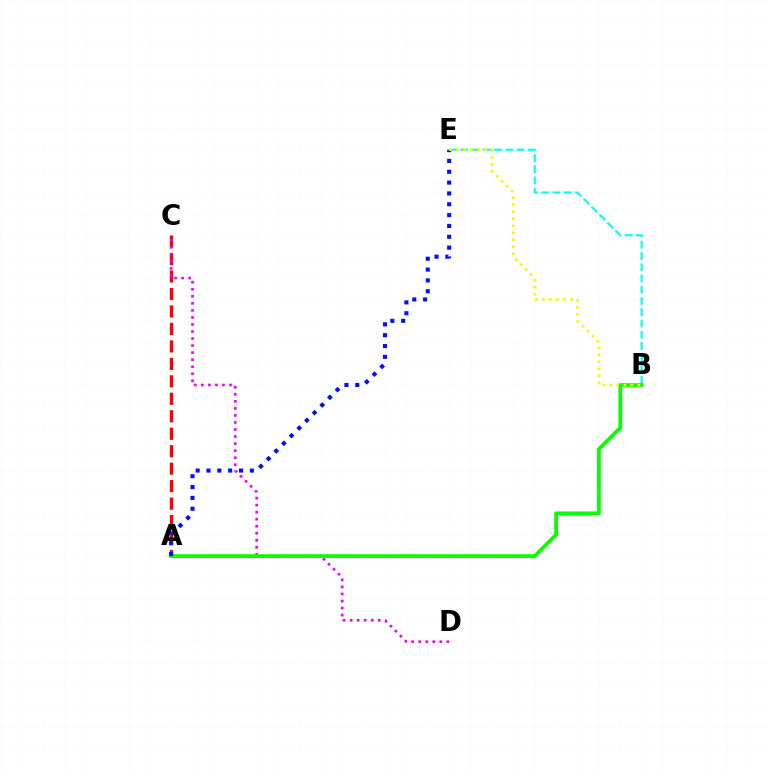{('A', 'C'): [{'color': '#ff0000', 'line_style': 'dashed', 'thickness': 2.37}], ('B', 'E'): [{'color': '#00fff6', 'line_style': 'dashed', 'thickness': 1.53}, {'color': '#fcf500', 'line_style': 'dotted', 'thickness': 1.91}], ('C', 'D'): [{'color': '#ee00ff', 'line_style': 'dotted', 'thickness': 1.91}], ('A', 'B'): [{'color': '#08ff00', 'line_style': 'solid', 'thickness': 2.73}], ('A', 'E'): [{'color': '#0010ff', 'line_style': 'dotted', 'thickness': 2.94}]}